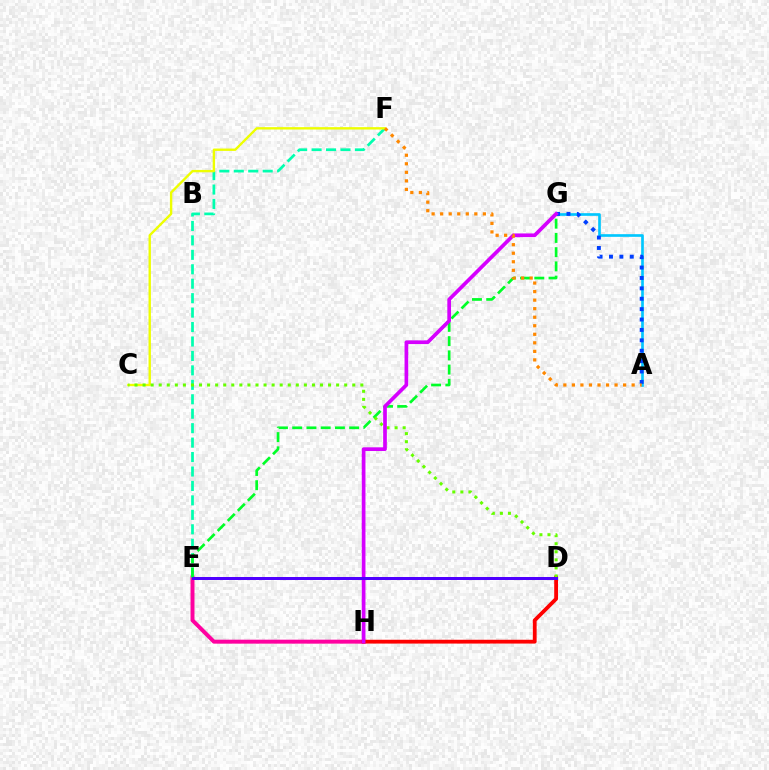{('E', 'H'): [{'color': '#ff00a0', 'line_style': 'solid', 'thickness': 2.85}], ('E', 'F'): [{'color': '#00ffaf', 'line_style': 'dashed', 'thickness': 1.96}], ('A', 'G'): [{'color': '#00c7ff', 'line_style': 'solid', 'thickness': 1.92}, {'color': '#003fff', 'line_style': 'dotted', 'thickness': 2.82}], ('C', 'F'): [{'color': '#eeff00', 'line_style': 'solid', 'thickness': 1.71}], ('D', 'H'): [{'color': '#ff0000', 'line_style': 'solid', 'thickness': 2.74}], ('E', 'G'): [{'color': '#00ff27', 'line_style': 'dashed', 'thickness': 1.93}], ('C', 'D'): [{'color': '#66ff00', 'line_style': 'dotted', 'thickness': 2.19}], ('G', 'H'): [{'color': '#d600ff', 'line_style': 'solid', 'thickness': 2.66}], ('A', 'F'): [{'color': '#ff8800', 'line_style': 'dotted', 'thickness': 2.32}], ('D', 'E'): [{'color': '#4f00ff', 'line_style': 'solid', 'thickness': 2.16}]}